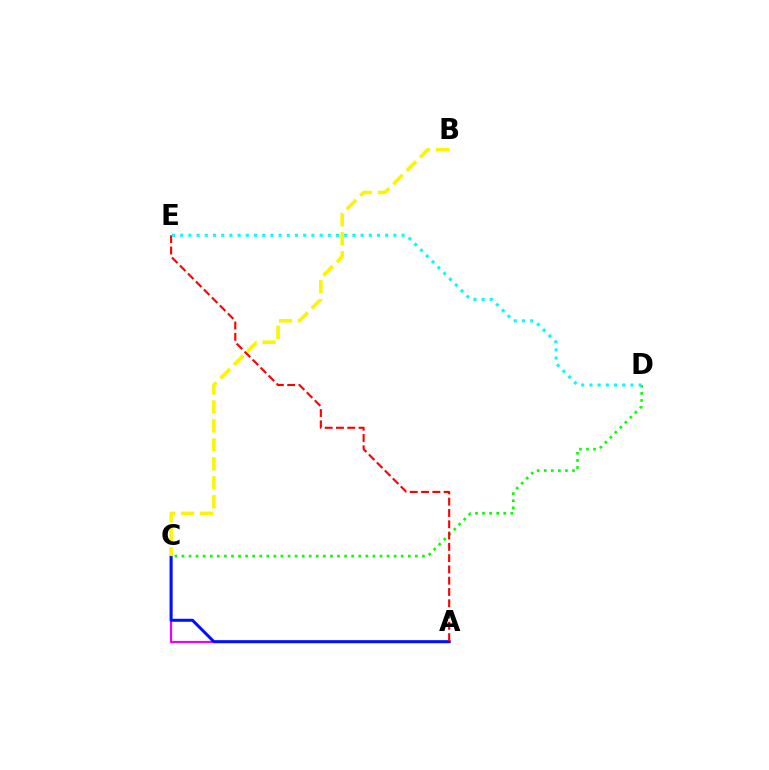{('A', 'C'): [{'color': '#ee00ff', 'line_style': 'solid', 'thickness': 1.6}, {'color': '#0010ff', 'line_style': 'solid', 'thickness': 2.16}], ('C', 'D'): [{'color': '#08ff00', 'line_style': 'dotted', 'thickness': 1.92}], ('A', 'E'): [{'color': '#ff0000', 'line_style': 'dashed', 'thickness': 1.53}], ('B', 'C'): [{'color': '#fcf500', 'line_style': 'dashed', 'thickness': 2.58}], ('D', 'E'): [{'color': '#00fff6', 'line_style': 'dotted', 'thickness': 2.23}]}